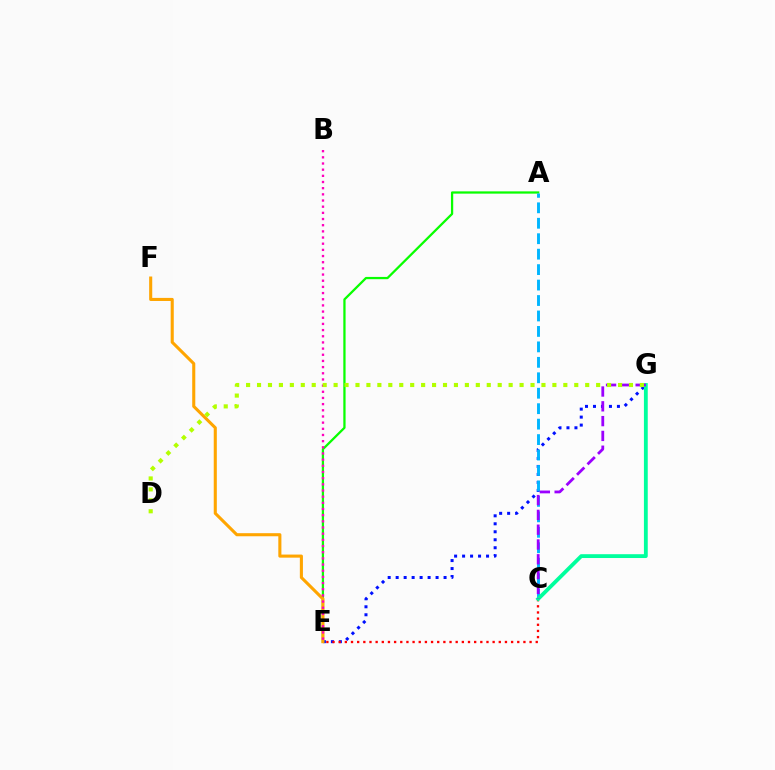{('E', 'G'): [{'color': '#0010ff', 'line_style': 'dotted', 'thickness': 2.17}], ('A', 'E'): [{'color': '#08ff00', 'line_style': 'solid', 'thickness': 1.63}], ('A', 'C'): [{'color': '#00b5ff', 'line_style': 'dashed', 'thickness': 2.1}], ('C', 'E'): [{'color': '#ff0000', 'line_style': 'dotted', 'thickness': 1.67}], ('E', 'F'): [{'color': '#ffa500', 'line_style': 'solid', 'thickness': 2.22}], ('C', 'G'): [{'color': '#00ff9d', 'line_style': 'solid', 'thickness': 2.75}, {'color': '#9b00ff', 'line_style': 'dashed', 'thickness': 2.01}], ('B', 'E'): [{'color': '#ff00bd', 'line_style': 'dotted', 'thickness': 1.68}], ('D', 'G'): [{'color': '#b3ff00', 'line_style': 'dotted', 'thickness': 2.97}]}